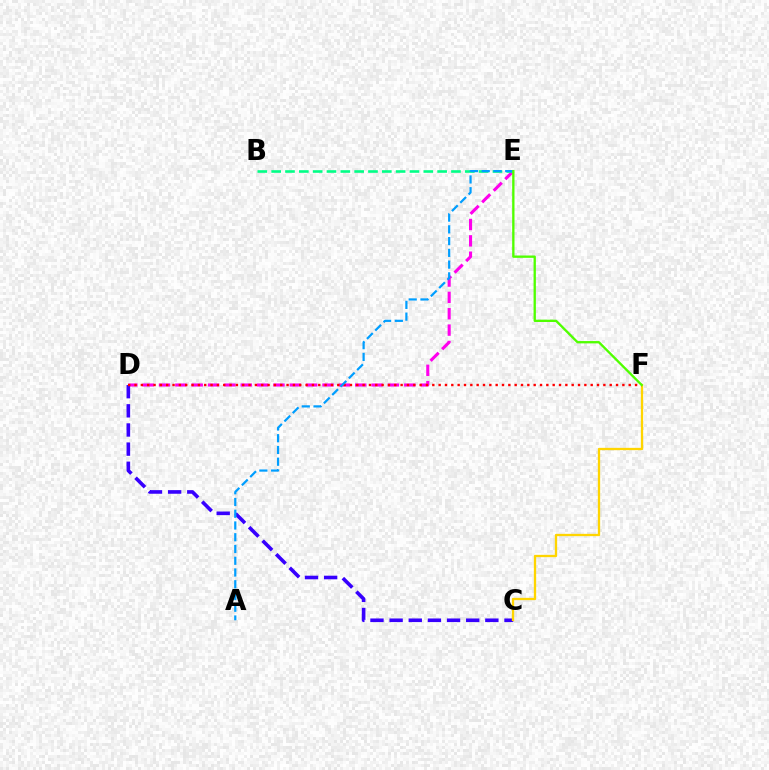{('D', 'E'): [{'color': '#ff00ed', 'line_style': 'dashed', 'thickness': 2.22}], ('B', 'E'): [{'color': '#00ff86', 'line_style': 'dashed', 'thickness': 1.88}], ('C', 'D'): [{'color': '#3700ff', 'line_style': 'dashed', 'thickness': 2.6}], ('C', 'F'): [{'color': '#ffd500', 'line_style': 'solid', 'thickness': 1.66}], ('D', 'F'): [{'color': '#ff0000', 'line_style': 'dotted', 'thickness': 1.72}], ('A', 'E'): [{'color': '#009eff', 'line_style': 'dashed', 'thickness': 1.6}], ('E', 'F'): [{'color': '#4fff00', 'line_style': 'solid', 'thickness': 1.68}]}